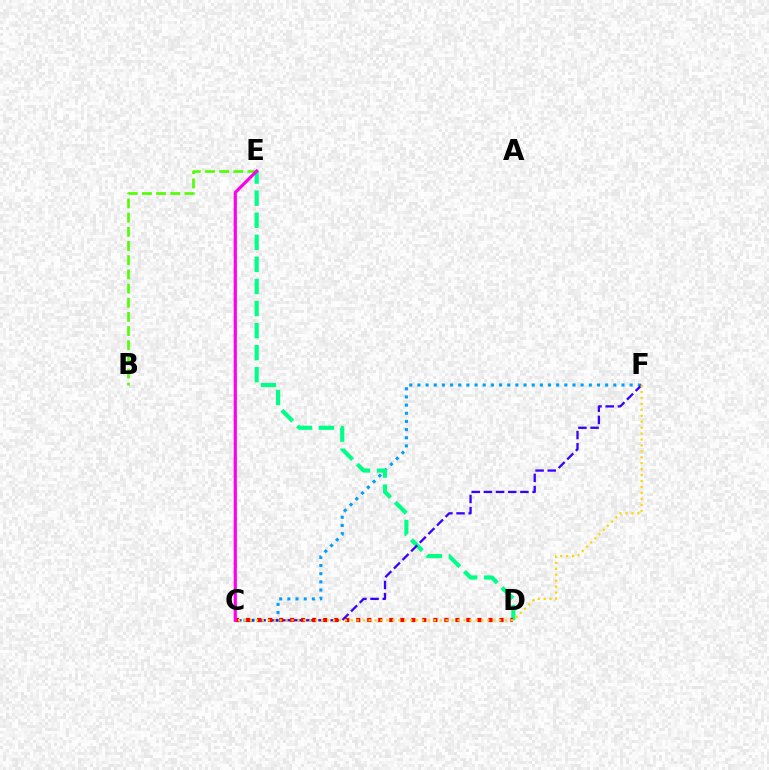{('B', 'E'): [{'color': '#4fff00', 'line_style': 'dashed', 'thickness': 1.93}], ('C', 'F'): [{'color': '#009eff', 'line_style': 'dotted', 'thickness': 2.22}, {'color': '#3700ff', 'line_style': 'dashed', 'thickness': 1.65}, {'color': '#ffd500', 'line_style': 'dotted', 'thickness': 1.61}], ('D', 'E'): [{'color': '#00ff86', 'line_style': 'dashed', 'thickness': 3.0}], ('C', 'D'): [{'color': '#ff0000', 'line_style': 'dotted', 'thickness': 2.99}], ('C', 'E'): [{'color': '#ff00ed', 'line_style': 'solid', 'thickness': 2.3}]}